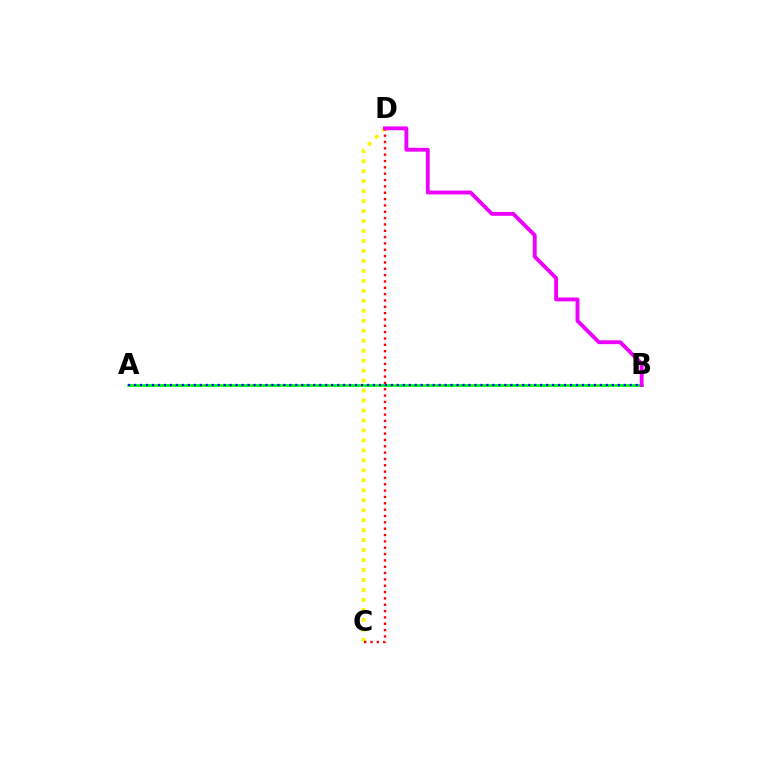{('A', 'B'): [{'color': '#00fff6', 'line_style': 'dashed', 'thickness': 2.14}, {'color': '#08ff00', 'line_style': 'solid', 'thickness': 1.88}, {'color': '#0010ff', 'line_style': 'dotted', 'thickness': 1.62}], ('C', 'D'): [{'color': '#fcf500', 'line_style': 'dotted', 'thickness': 2.71}, {'color': '#ff0000', 'line_style': 'dotted', 'thickness': 1.72}], ('B', 'D'): [{'color': '#ee00ff', 'line_style': 'solid', 'thickness': 2.78}]}